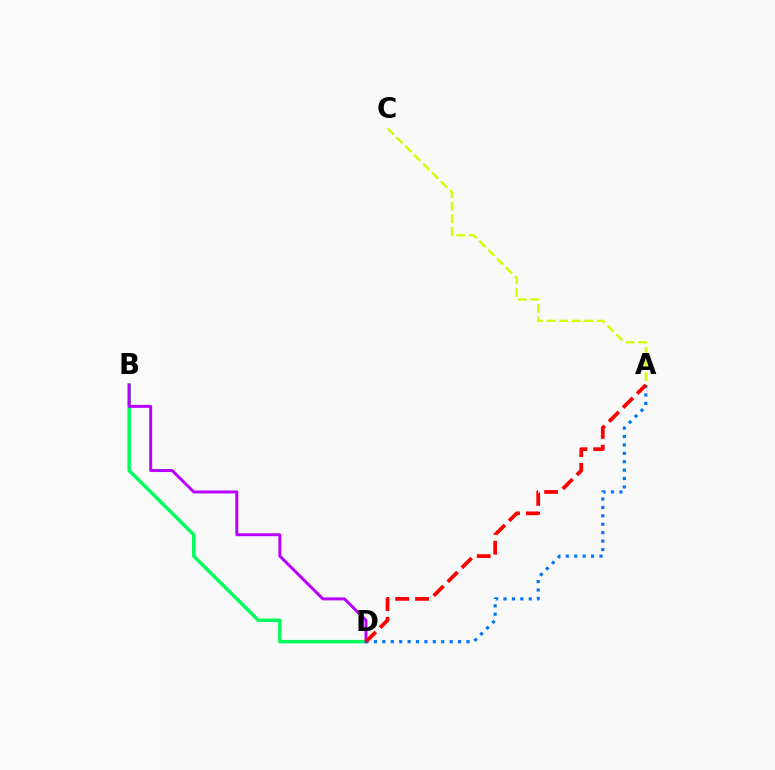{('B', 'D'): [{'color': '#00ff5c', 'line_style': 'solid', 'thickness': 2.5}, {'color': '#b900ff', 'line_style': 'solid', 'thickness': 2.13}], ('A', 'C'): [{'color': '#d1ff00', 'line_style': 'dashed', 'thickness': 1.71}], ('A', 'D'): [{'color': '#0074ff', 'line_style': 'dotted', 'thickness': 2.28}, {'color': '#ff0000', 'line_style': 'dashed', 'thickness': 2.69}]}